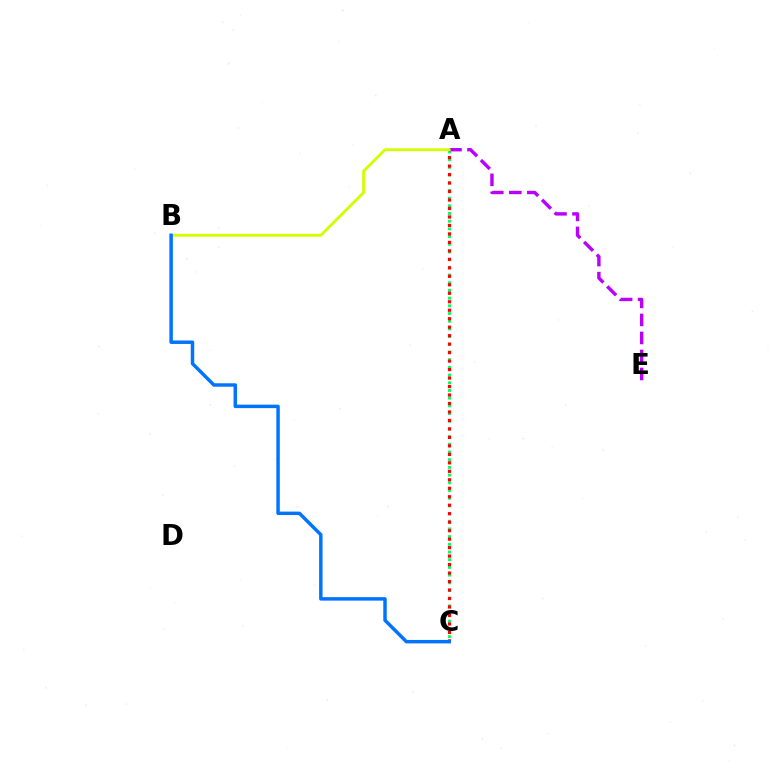{('A', 'C'): [{'color': '#00ff5c', 'line_style': 'dotted', 'thickness': 2.09}, {'color': '#ff0000', 'line_style': 'dotted', 'thickness': 2.3}], ('A', 'E'): [{'color': '#b900ff', 'line_style': 'dashed', 'thickness': 2.45}], ('A', 'B'): [{'color': '#d1ff00', 'line_style': 'solid', 'thickness': 2.05}], ('B', 'C'): [{'color': '#0074ff', 'line_style': 'solid', 'thickness': 2.49}]}